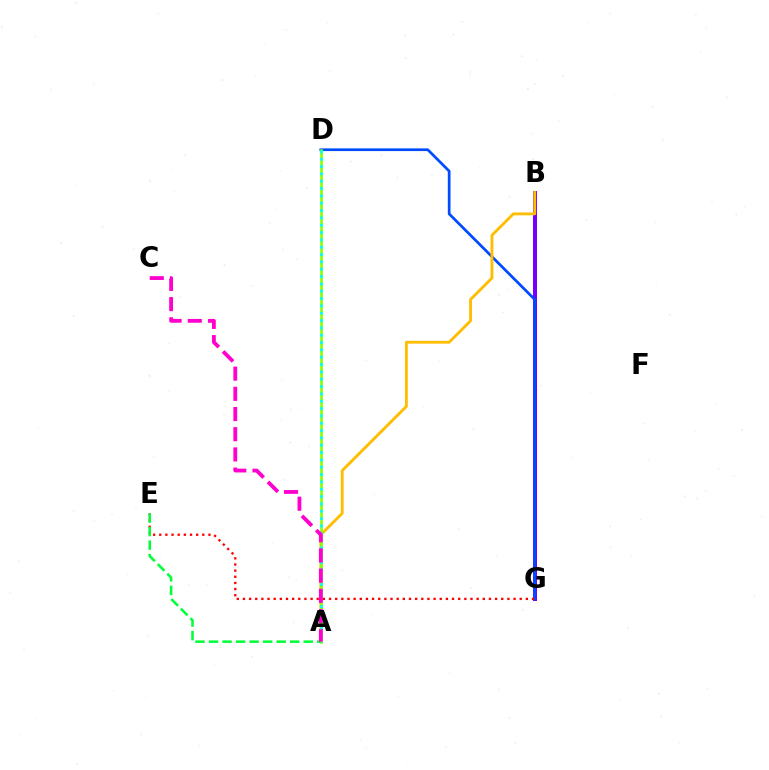{('B', 'G'): [{'color': '#7200ff', 'line_style': 'solid', 'thickness': 2.89}], ('D', 'G'): [{'color': '#004bff', 'line_style': 'solid', 'thickness': 1.96}], ('A', 'B'): [{'color': '#ffbd00', 'line_style': 'solid', 'thickness': 2.05}], ('A', 'D'): [{'color': '#84ff00', 'line_style': 'solid', 'thickness': 1.87}, {'color': '#00fff6', 'line_style': 'dotted', 'thickness': 1.99}], ('E', 'G'): [{'color': '#ff0000', 'line_style': 'dotted', 'thickness': 1.67}], ('A', 'E'): [{'color': '#00ff39', 'line_style': 'dashed', 'thickness': 1.84}], ('A', 'C'): [{'color': '#ff00cf', 'line_style': 'dashed', 'thickness': 2.74}]}